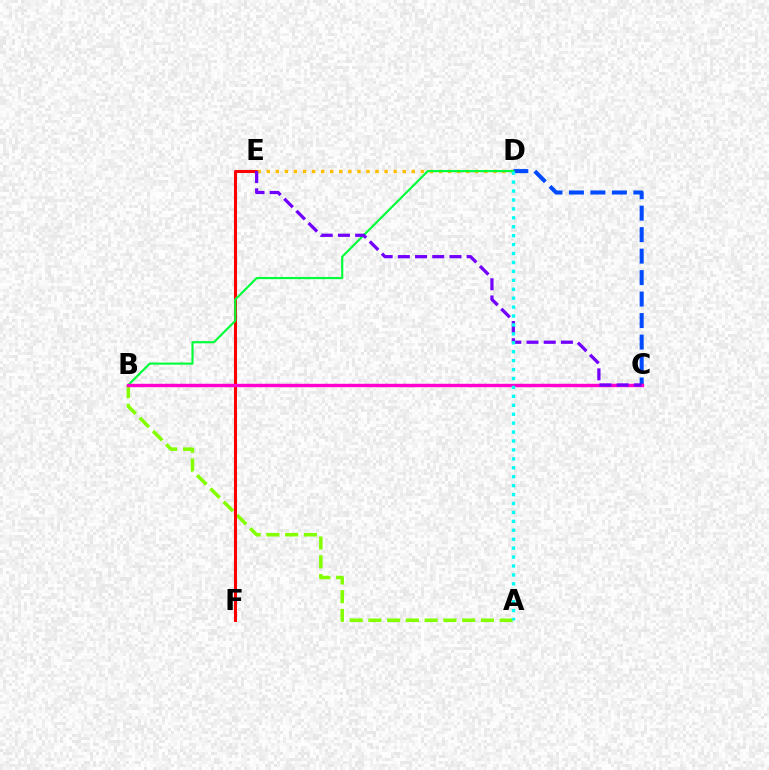{('A', 'B'): [{'color': '#84ff00', 'line_style': 'dashed', 'thickness': 2.55}], ('C', 'D'): [{'color': '#004bff', 'line_style': 'dashed', 'thickness': 2.92}], ('E', 'F'): [{'color': '#ff0000', 'line_style': 'solid', 'thickness': 2.2}], ('D', 'E'): [{'color': '#ffbd00', 'line_style': 'dotted', 'thickness': 2.46}], ('B', 'D'): [{'color': '#00ff39', 'line_style': 'solid', 'thickness': 1.55}], ('B', 'C'): [{'color': '#ff00cf', 'line_style': 'solid', 'thickness': 2.45}], ('C', 'E'): [{'color': '#7200ff', 'line_style': 'dashed', 'thickness': 2.34}], ('A', 'D'): [{'color': '#00fff6', 'line_style': 'dotted', 'thickness': 2.43}]}